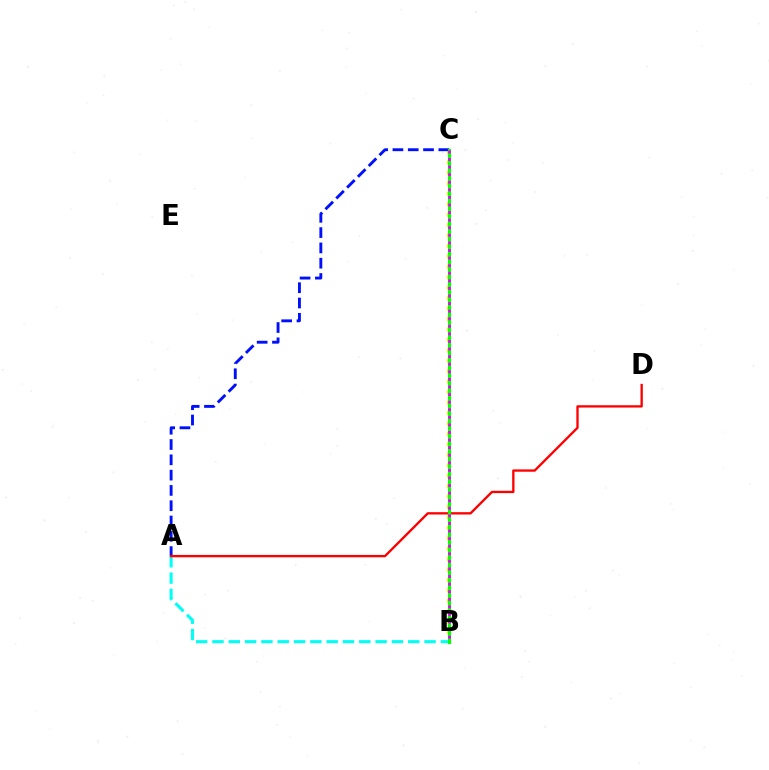{('B', 'C'): [{'color': '#fcf500', 'line_style': 'dotted', 'thickness': 2.84}, {'color': '#08ff00', 'line_style': 'solid', 'thickness': 2.27}, {'color': '#ee00ff', 'line_style': 'dotted', 'thickness': 2.06}], ('A', 'B'): [{'color': '#00fff6', 'line_style': 'dashed', 'thickness': 2.22}], ('A', 'C'): [{'color': '#0010ff', 'line_style': 'dashed', 'thickness': 2.08}], ('A', 'D'): [{'color': '#ff0000', 'line_style': 'solid', 'thickness': 1.68}]}